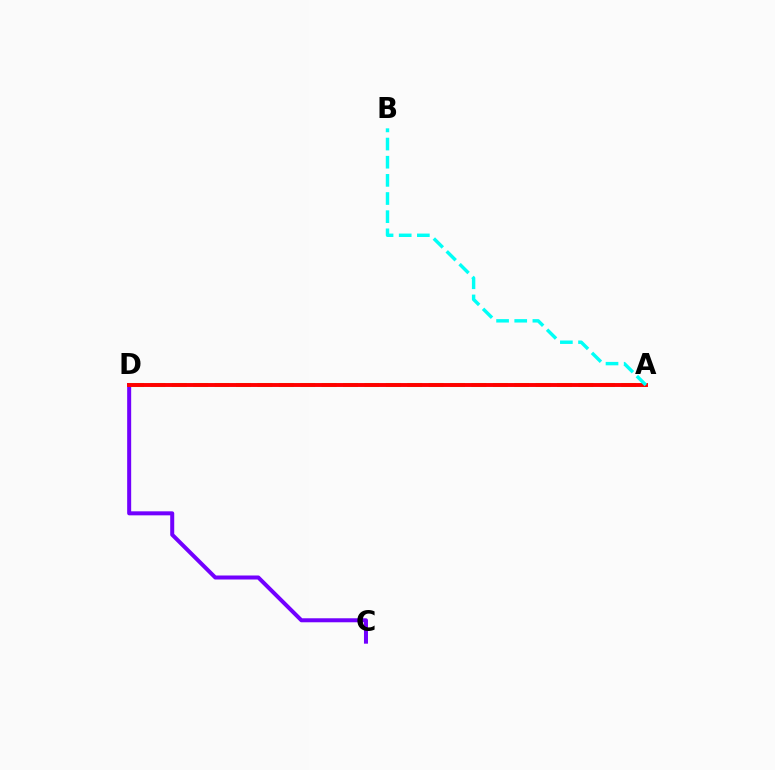{('C', 'D'): [{'color': '#7200ff', 'line_style': 'solid', 'thickness': 2.88}], ('A', 'D'): [{'color': '#84ff00', 'line_style': 'dashed', 'thickness': 2.91}, {'color': '#ff0000', 'line_style': 'solid', 'thickness': 2.81}], ('A', 'B'): [{'color': '#00fff6', 'line_style': 'dashed', 'thickness': 2.47}]}